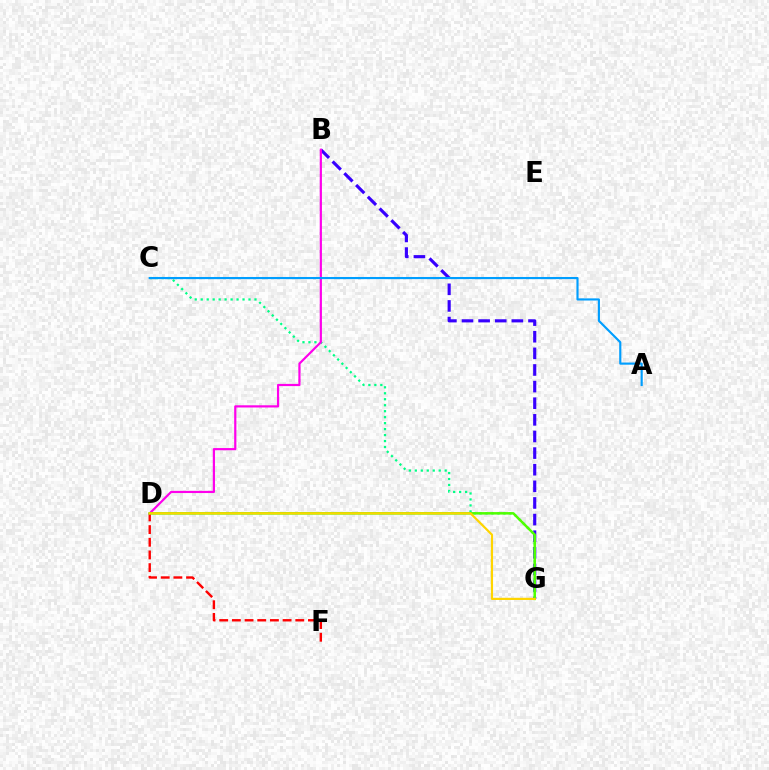{('B', 'G'): [{'color': '#3700ff', 'line_style': 'dashed', 'thickness': 2.26}], ('C', 'G'): [{'color': '#00ff86', 'line_style': 'dotted', 'thickness': 1.62}], ('D', 'F'): [{'color': '#ff0000', 'line_style': 'dashed', 'thickness': 1.72}], ('B', 'D'): [{'color': '#ff00ed', 'line_style': 'solid', 'thickness': 1.58}], ('D', 'G'): [{'color': '#4fff00', 'line_style': 'solid', 'thickness': 1.8}, {'color': '#ffd500', 'line_style': 'solid', 'thickness': 1.59}], ('A', 'C'): [{'color': '#009eff', 'line_style': 'solid', 'thickness': 1.55}]}